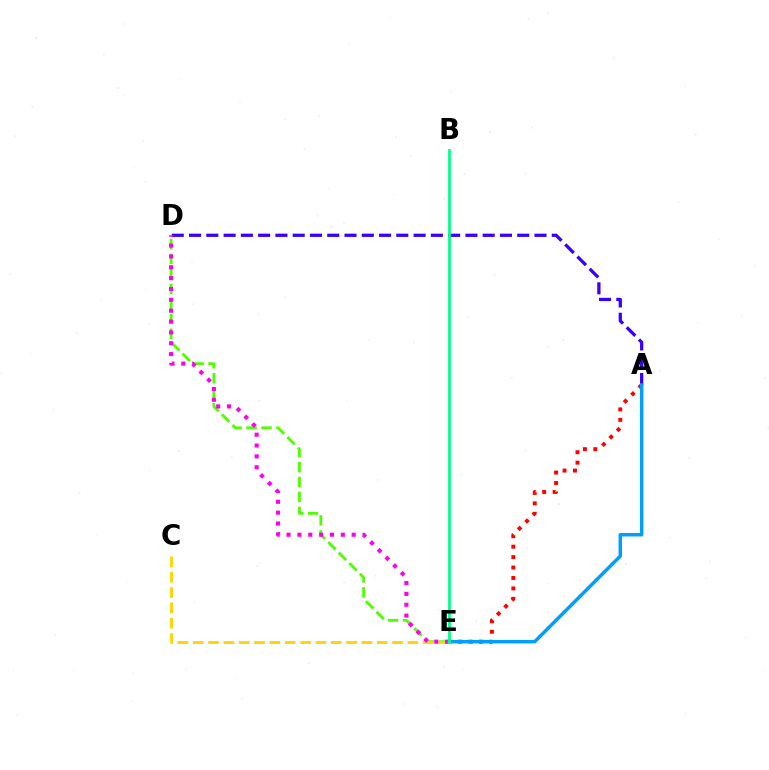{('A', 'E'): [{'color': '#ff0000', 'line_style': 'dotted', 'thickness': 2.84}, {'color': '#009eff', 'line_style': 'solid', 'thickness': 2.5}], ('A', 'D'): [{'color': '#3700ff', 'line_style': 'dashed', 'thickness': 2.35}], ('D', 'E'): [{'color': '#4fff00', 'line_style': 'dashed', 'thickness': 2.03}, {'color': '#ff00ed', 'line_style': 'dotted', 'thickness': 2.95}], ('C', 'E'): [{'color': '#ffd500', 'line_style': 'dashed', 'thickness': 2.08}], ('B', 'E'): [{'color': '#00ff86', 'line_style': 'solid', 'thickness': 1.99}]}